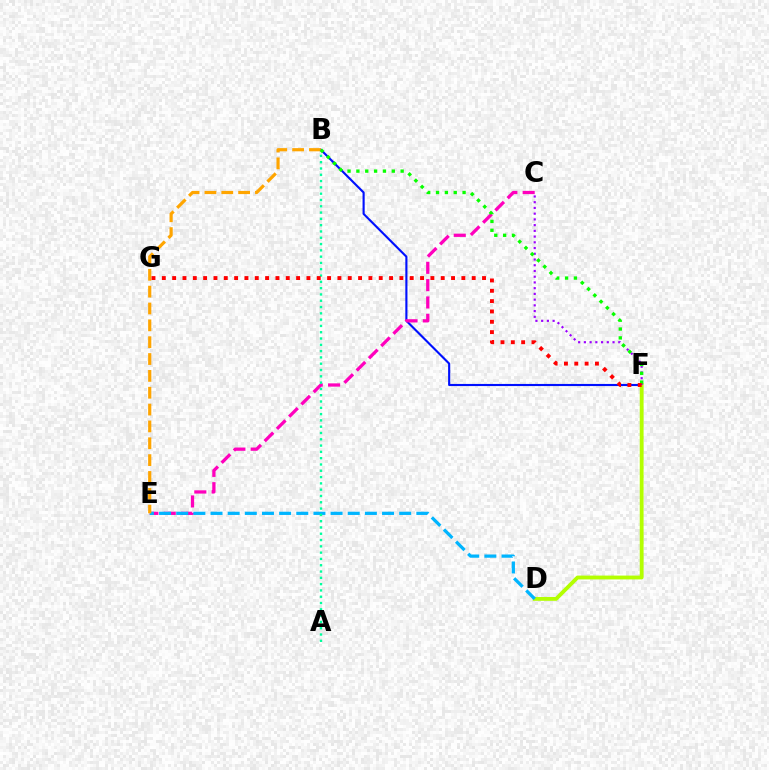{('B', 'F'): [{'color': '#0010ff', 'line_style': 'solid', 'thickness': 1.53}, {'color': '#08ff00', 'line_style': 'dotted', 'thickness': 2.4}], ('C', 'E'): [{'color': '#ff00bd', 'line_style': 'dashed', 'thickness': 2.35}], ('D', 'F'): [{'color': '#b3ff00', 'line_style': 'solid', 'thickness': 2.76}], ('D', 'E'): [{'color': '#00b5ff', 'line_style': 'dashed', 'thickness': 2.33}], ('A', 'B'): [{'color': '#00ff9d', 'line_style': 'dotted', 'thickness': 1.71}], ('C', 'F'): [{'color': '#9b00ff', 'line_style': 'dotted', 'thickness': 1.56}], ('B', 'E'): [{'color': '#ffa500', 'line_style': 'dashed', 'thickness': 2.29}], ('F', 'G'): [{'color': '#ff0000', 'line_style': 'dotted', 'thickness': 2.81}]}